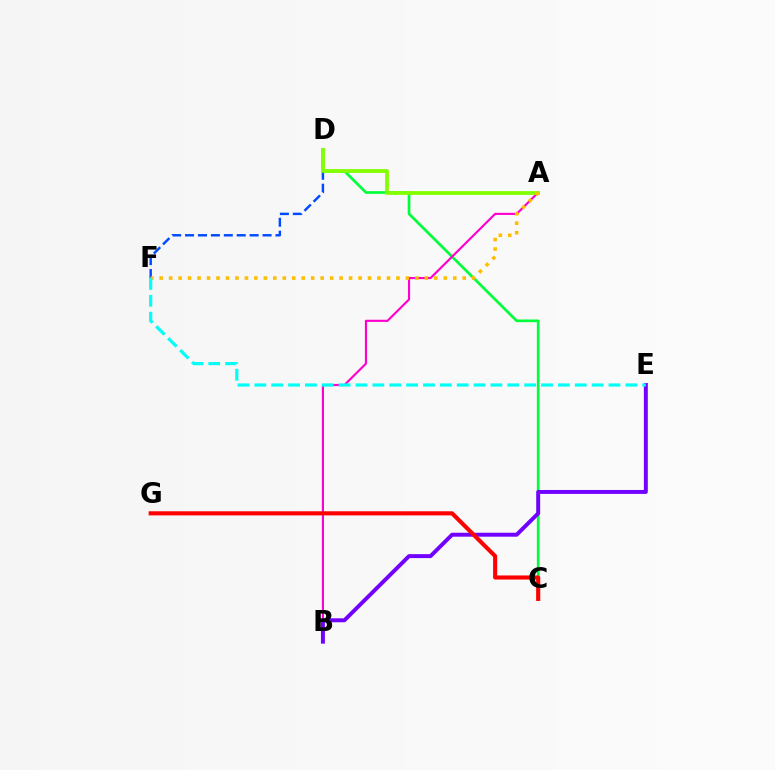{('C', 'D'): [{'color': '#00ff39', 'line_style': 'solid', 'thickness': 1.94}], ('D', 'F'): [{'color': '#004bff', 'line_style': 'dashed', 'thickness': 1.75}], ('A', 'B'): [{'color': '#ff00cf', 'line_style': 'solid', 'thickness': 1.54}], ('B', 'E'): [{'color': '#7200ff', 'line_style': 'solid', 'thickness': 2.84}], ('A', 'D'): [{'color': '#84ff00', 'line_style': 'solid', 'thickness': 2.74}], ('A', 'F'): [{'color': '#ffbd00', 'line_style': 'dotted', 'thickness': 2.57}], ('E', 'F'): [{'color': '#00fff6', 'line_style': 'dashed', 'thickness': 2.29}], ('C', 'G'): [{'color': '#ff0000', 'line_style': 'solid', 'thickness': 2.96}]}